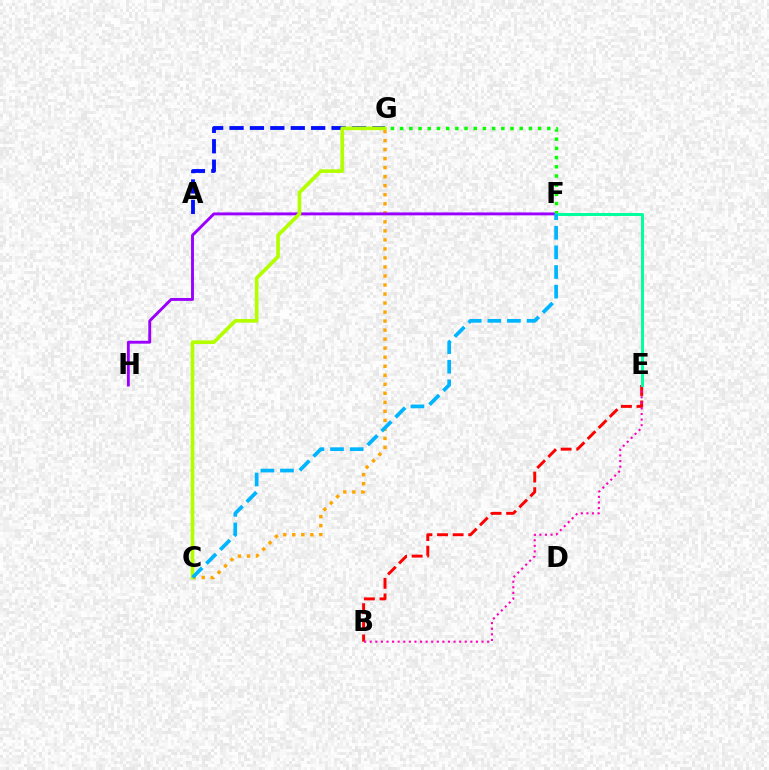{('C', 'G'): [{'color': '#ffa500', 'line_style': 'dotted', 'thickness': 2.45}, {'color': '#b3ff00', 'line_style': 'solid', 'thickness': 2.64}], ('B', 'E'): [{'color': '#ff0000', 'line_style': 'dashed', 'thickness': 2.12}, {'color': '#ff00bd', 'line_style': 'dotted', 'thickness': 1.52}], ('F', 'H'): [{'color': '#9b00ff', 'line_style': 'solid', 'thickness': 2.09}], ('F', 'G'): [{'color': '#08ff00', 'line_style': 'dotted', 'thickness': 2.5}], ('A', 'G'): [{'color': '#0010ff', 'line_style': 'dashed', 'thickness': 2.77}], ('E', 'F'): [{'color': '#00ff9d', 'line_style': 'solid', 'thickness': 2.12}], ('C', 'F'): [{'color': '#00b5ff', 'line_style': 'dashed', 'thickness': 2.67}]}